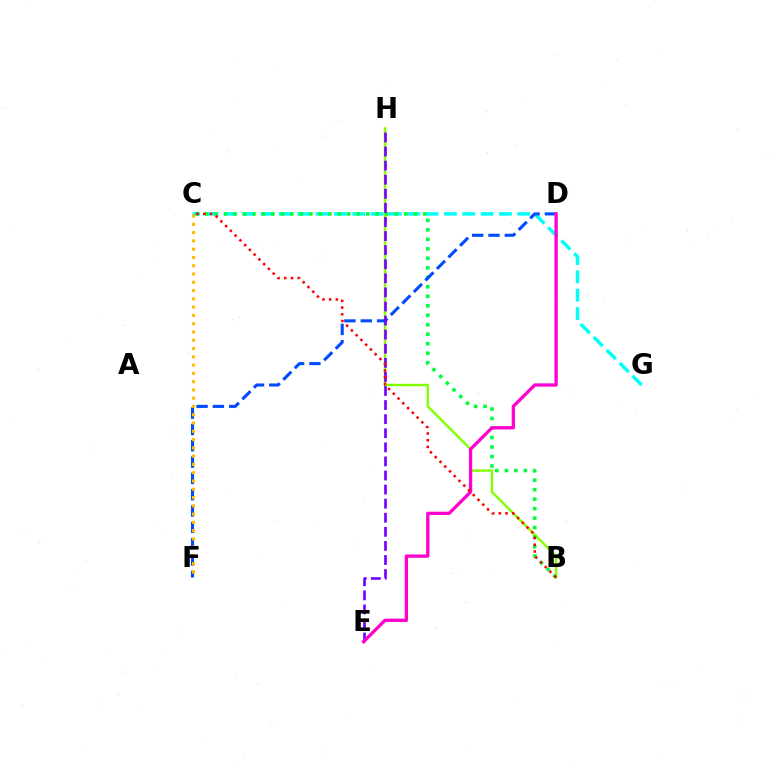{('C', 'G'): [{'color': '#00fff6', 'line_style': 'dashed', 'thickness': 2.49}], ('B', 'H'): [{'color': '#84ff00', 'line_style': 'solid', 'thickness': 1.74}], ('B', 'C'): [{'color': '#00ff39', 'line_style': 'dotted', 'thickness': 2.58}, {'color': '#ff0000', 'line_style': 'dotted', 'thickness': 1.83}], ('D', 'F'): [{'color': '#004bff', 'line_style': 'dashed', 'thickness': 2.22}], ('C', 'F'): [{'color': '#ffbd00', 'line_style': 'dotted', 'thickness': 2.25}], ('E', 'H'): [{'color': '#7200ff', 'line_style': 'dashed', 'thickness': 1.91}], ('D', 'E'): [{'color': '#ff00cf', 'line_style': 'solid', 'thickness': 2.37}]}